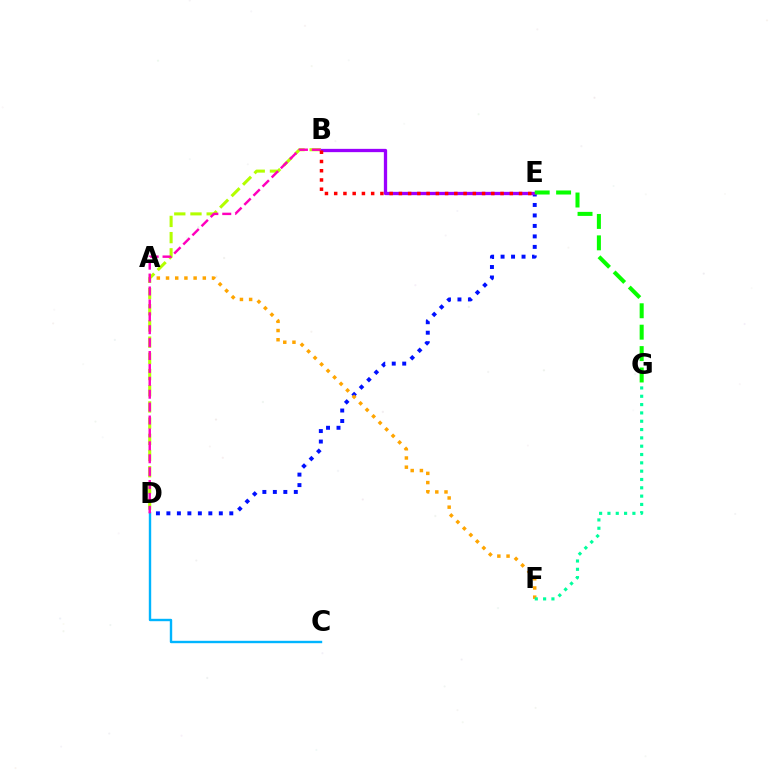{('C', 'D'): [{'color': '#00b5ff', 'line_style': 'solid', 'thickness': 1.73}], ('D', 'E'): [{'color': '#0010ff', 'line_style': 'dotted', 'thickness': 2.85}], ('B', 'E'): [{'color': '#9b00ff', 'line_style': 'solid', 'thickness': 2.37}, {'color': '#ff0000', 'line_style': 'dotted', 'thickness': 2.51}], ('A', 'F'): [{'color': '#ffa500', 'line_style': 'dotted', 'thickness': 2.5}], ('B', 'D'): [{'color': '#b3ff00', 'line_style': 'dashed', 'thickness': 2.2}, {'color': '#ff00bd', 'line_style': 'dashed', 'thickness': 1.75}], ('E', 'G'): [{'color': '#08ff00', 'line_style': 'dashed', 'thickness': 2.91}], ('F', 'G'): [{'color': '#00ff9d', 'line_style': 'dotted', 'thickness': 2.26}]}